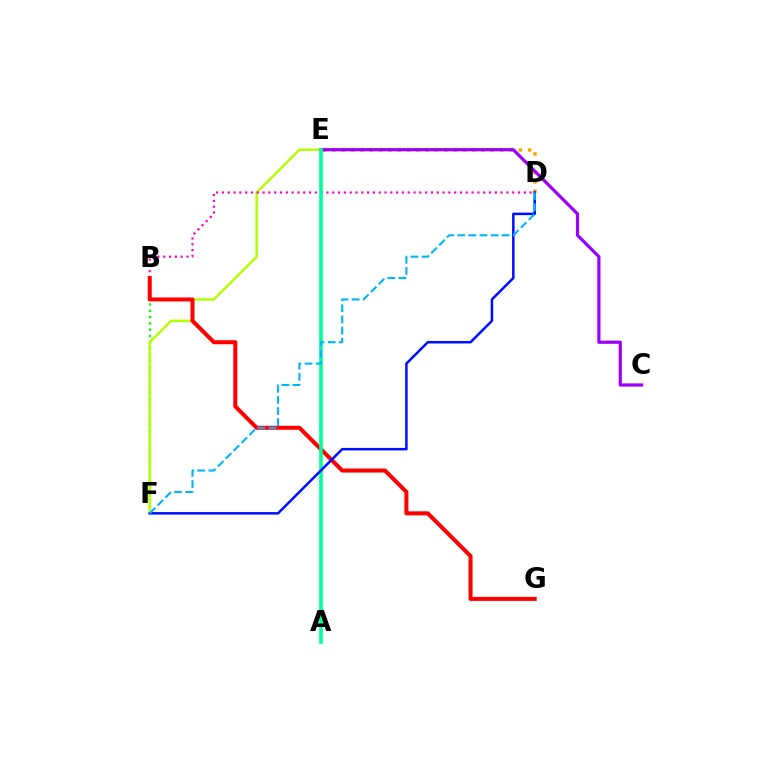{('B', 'F'): [{'color': '#08ff00', 'line_style': 'dotted', 'thickness': 1.71}], ('E', 'F'): [{'color': '#b3ff00', 'line_style': 'solid', 'thickness': 1.77}], ('D', 'E'): [{'color': '#ffa500', 'line_style': 'dotted', 'thickness': 2.53}], ('B', 'D'): [{'color': '#ff00bd', 'line_style': 'dotted', 'thickness': 1.58}], ('B', 'G'): [{'color': '#ff0000', 'line_style': 'solid', 'thickness': 2.9}], ('C', 'E'): [{'color': '#9b00ff', 'line_style': 'solid', 'thickness': 2.3}], ('A', 'E'): [{'color': '#00ff9d', 'line_style': 'solid', 'thickness': 2.61}], ('D', 'F'): [{'color': '#0010ff', 'line_style': 'solid', 'thickness': 1.81}, {'color': '#00b5ff', 'line_style': 'dashed', 'thickness': 1.51}]}